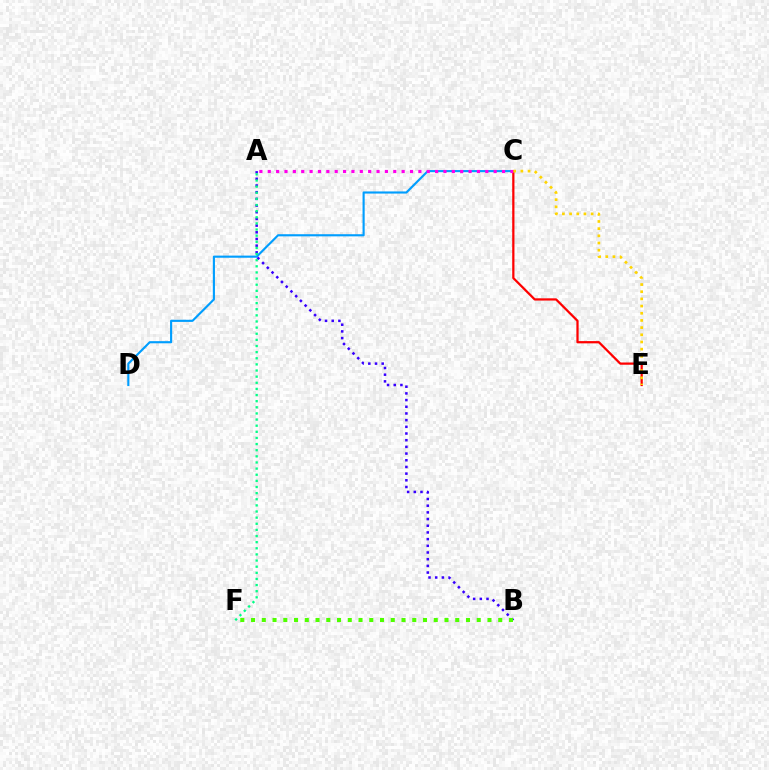{('C', 'D'): [{'color': '#009eff', 'line_style': 'solid', 'thickness': 1.54}], ('C', 'E'): [{'color': '#ff0000', 'line_style': 'solid', 'thickness': 1.62}, {'color': '#ffd500', 'line_style': 'dotted', 'thickness': 1.95}], ('A', 'B'): [{'color': '#3700ff', 'line_style': 'dotted', 'thickness': 1.82}], ('A', 'C'): [{'color': '#ff00ed', 'line_style': 'dotted', 'thickness': 2.27}], ('B', 'F'): [{'color': '#4fff00', 'line_style': 'dotted', 'thickness': 2.92}], ('A', 'F'): [{'color': '#00ff86', 'line_style': 'dotted', 'thickness': 1.67}]}